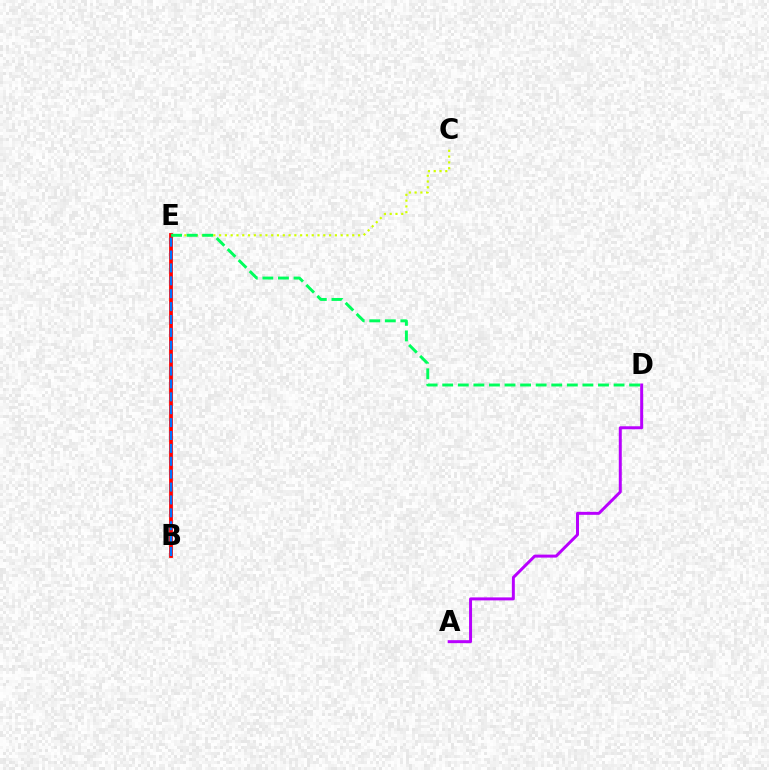{('B', 'E'): [{'color': '#ff0000', 'line_style': 'solid', 'thickness': 2.73}, {'color': '#0074ff', 'line_style': 'dashed', 'thickness': 1.75}], ('C', 'E'): [{'color': '#d1ff00', 'line_style': 'dotted', 'thickness': 1.57}], ('D', 'E'): [{'color': '#00ff5c', 'line_style': 'dashed', 'thickness': 2.12}], ('A', 'D'): [{'color': '#b900ff', 'line_style': 'solid', 'thickness': 2.15}]}